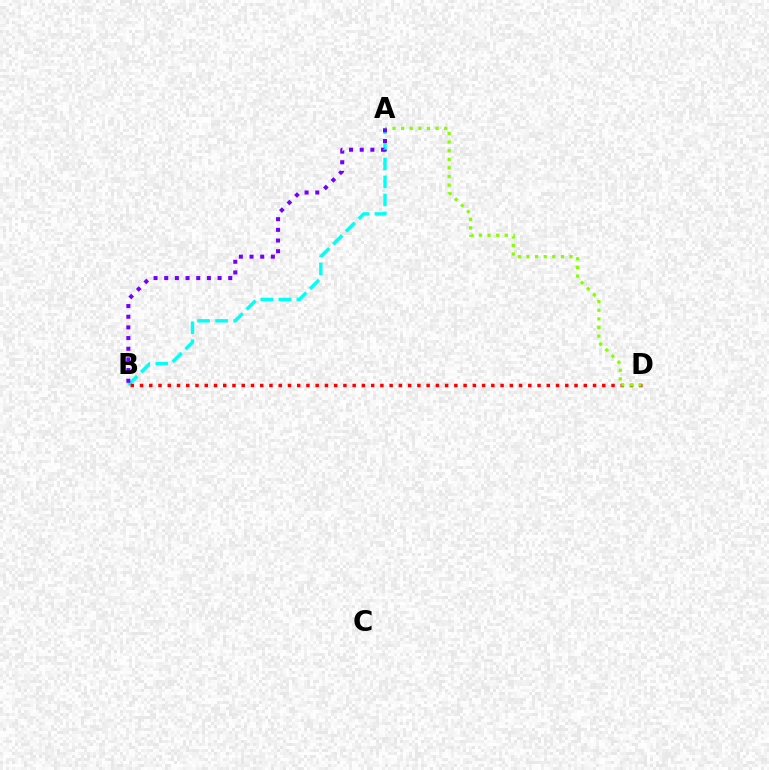{('A', 'B'): [{'color': '#00fff6', 'line_style': 'dashed', 'thickness': 2.45}, {'color': '#7200ff', 'line_style': 'dotted', 'thickness': 2.9}], ('B', 'D'): [{'color': '#ff0000', 'line_style': 'dotted', 'thickness': 2.51}], ('A', 'D'): [{'color': '#84ff00', 'line_style': 'dotted', 'thickness': 2.34}]}